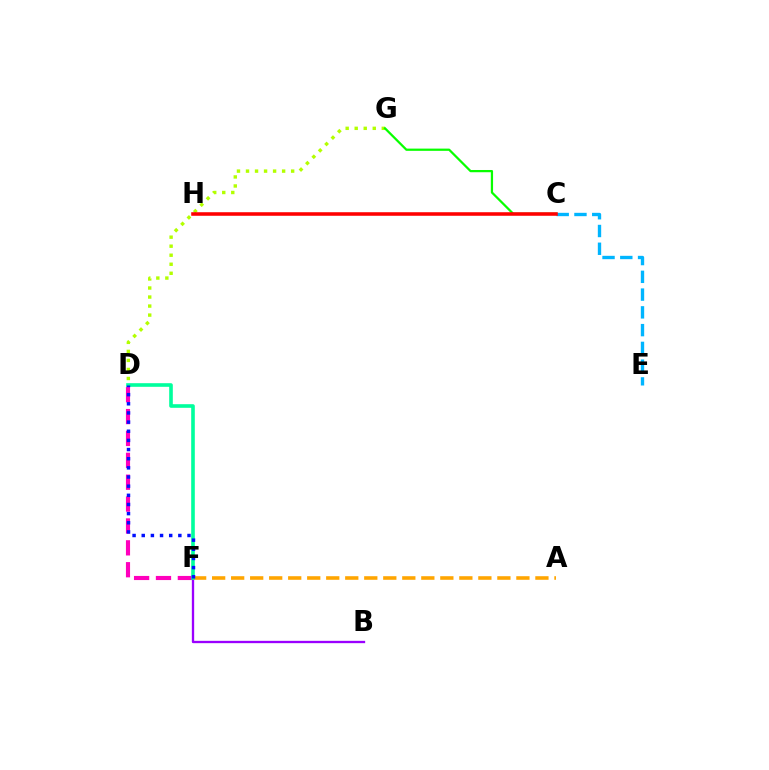{('D', 'G'): [{'color': '#b3ff00', 'line_style': 'dotted', 'thickness': 2.45}], ('D', 'F'): [{'color': '#ff00bd', 'line_style': 'dashed', 'thickness': 2.97}, {'color': '#00ff9d', 'line_style': 'solid', 'thickness': 2.6}, {'color': '#0010ff', 'line_style': 'dotted', 'thickness': 2.49}], ('B', 'F'): [{'color': '#9b00ff', 'line_style': 'solid', 'thickness': 1.67}], ('A', 'F'): [{'color': '#ffa500', 'line_style': 'dashed', 'thickness': 2.58}], ('C', 'G'): [{'color': '#08ff00', 'line_style': 'solid', 'thickness': 1.61}], ('C', 'E'): [{'color': '#00b5ff', 'line_style': 'dashed', 'thickness': 2.41}], ('C', 'H'): [{'color': '#ff0000', 'line_style': 'solid', 'thickness': 2.56}]}